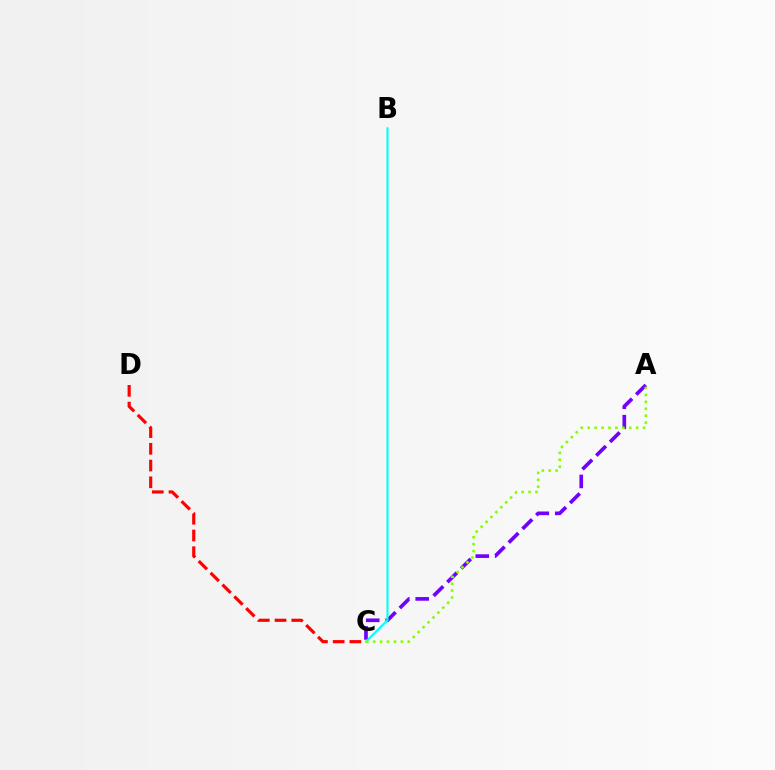{('A', 'C'): [{'color': '#7200ff', 'line_style': 'dashed', 'thickness': 2.64}, {'color': '#84ff00', 'line_style': 'dotted', 'thickness': 1.88}], ('B', 'C'): [{'color': '#00fff6', 'line_style': 'solid', 'thickness': 1.51}], ('C', 'D'): [{'color': '#ff0000', 'line_style': 'dashed', 'thickness': 2.27}]}